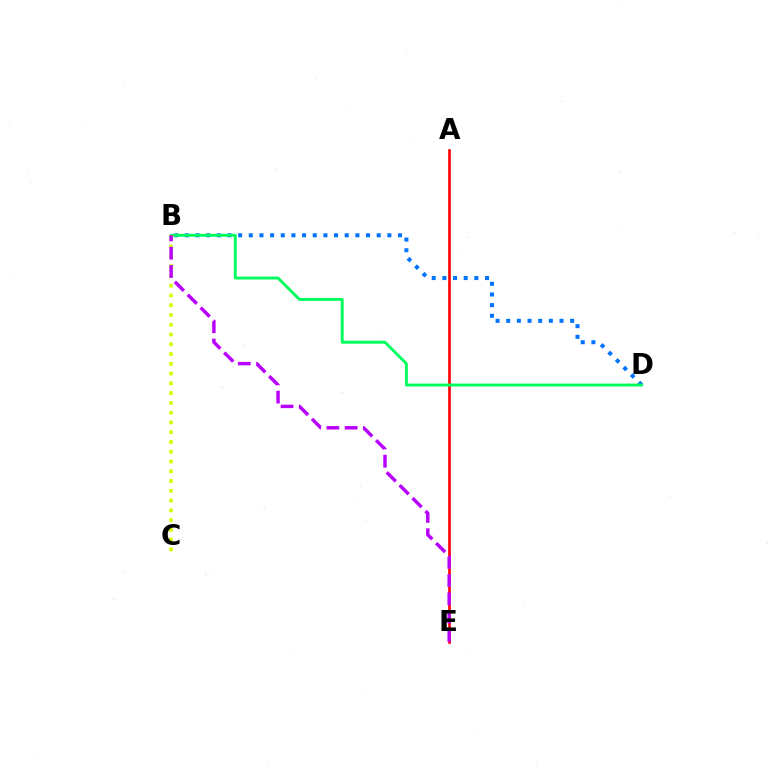{('B', 'D'): [{'color': '#0074ff', 'line_style': 'dotted', 'thickness': 2.9}, {'color': '#00ff5c', 'line_style': 'solid', 'thickness': 2.07}], ('A', 'E'): [{'color': '#ff0000', 'line_style': 'solid', 'thickness': 1.9}], ('B', 'C'): [{'color': '#d1ff00', 'line_style': 'dotted', 'thickness': 2.65}], ('B', 'E'): [{'color': '#b900ff', 'line_style': 'dashed', 'thickness': 2.48}]}